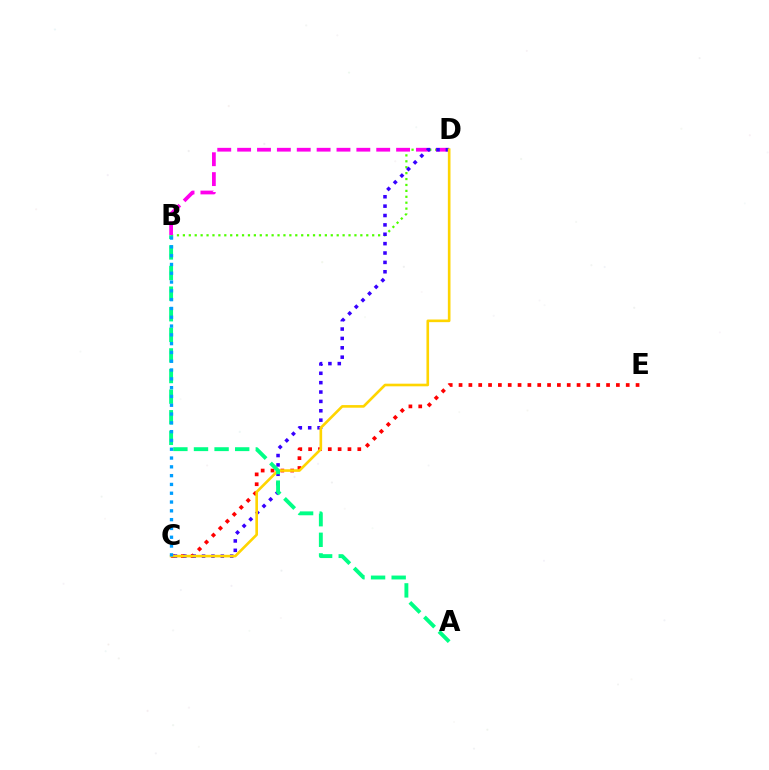{('B', 'D'): [{'color': '#4fff00', 'line_style': 'dotted', 'thickness': 1.61}, {'color': '#ff00ed', 'line_style': 'dashed', 'thickness': 2.7}], ('C', 'E'): [{'color': '#ff0000', 'line_style': 'dotted', 'thickness': 2.67}], ('C', 'D'): [{'color': '#3700ff', 'line_style': 'dotted', 'thickness': 2.55}, {'color': '#ffd500', 'line_style': 'solid', 'thickness': 1.89}], ('A', 'B'): [{'color': '#00ff86', 'line_style': 'dashed', 'thickness': 2.8}], ('B', 'C'): [{'color': '#009eff', 'line_style': 'dotted', 'thickness': 2.39}]}